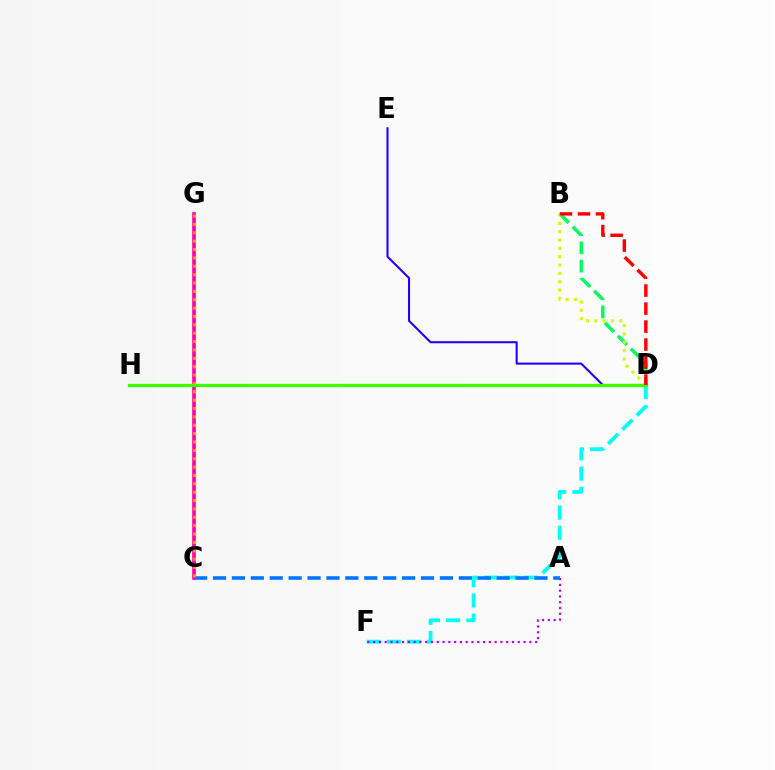{('D', 'F'): [{'color': '#00fff6', 'line_style': 'dashed', 'thickness': 2.74}], ('B', 'D'): [{'color': '#00ff5c', 'line_style': 'dashed', 'thickness': 2.48}, {'color': '#d1ff00', 'line_style': 'dotted', 'thickness': 2.27}, {'color': '#ff0000', 'line_style': 'dashed', 'thickness': 2.45}], ('A', 'F'): [{'color': '#b900ff', 'line_style': 'dotted', 'thickness': 1.57}], ('A', 'C'): [{'color': '#0074ff', 'line_style': 'dashed', 'thickness': 2.57}], ('D', 'E'): [{'color': '#2500ff', 'line_style': 'solid', 'thickness': 1.51}], ('C', 'G'): [{'color': '#ff00ac', 'line_style': 'solid', 'thickness': 2.64}, {'color': '#ff9400', 'line_style': 'dotted', 'thickness': 2.27}], ('D', 'H'): [{'color': '#3dff00', 'line_style': 'solid', 'thickness': 2.38}]}